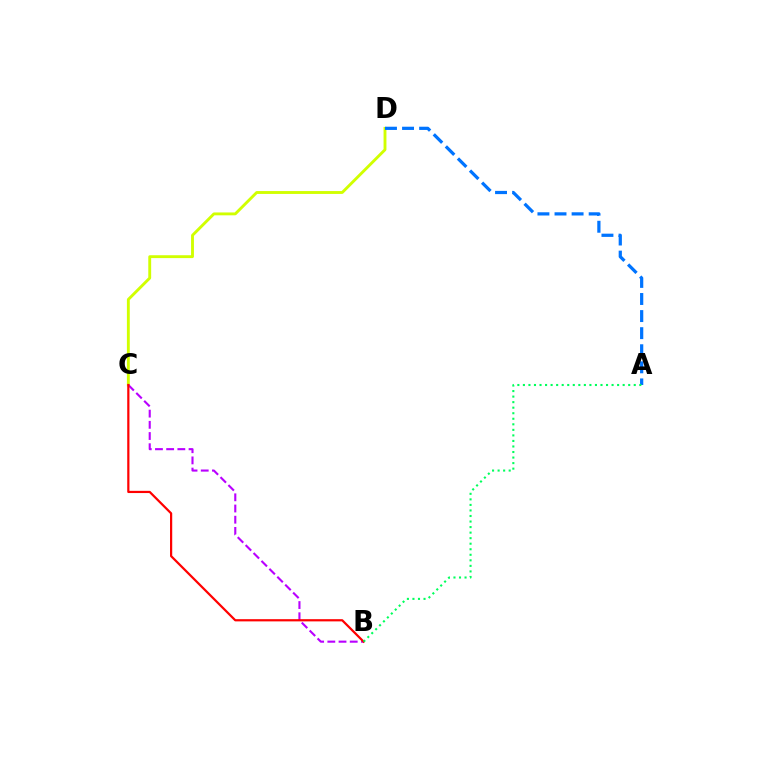{('C', 'D'): [{'color': '#d1ff00', 'line_style': 'solid', 'thickness': 2.07}], ('B', 'C'): [{'color': '#b900ff', 'line_style': 'dashed', 'thickness': 1.52}, {'color': '#ff0000', 'line_style': 'solid', 'thickness': 1.59}], ('A', 'D'): [{'color': '#0074ff', 'line_style': 'dashed', 'thickness': 2.32}], ('A', 'B'): [{'color': '#00ff5c', 'line_style': 'dotted', 'thickness': 1.51}]}